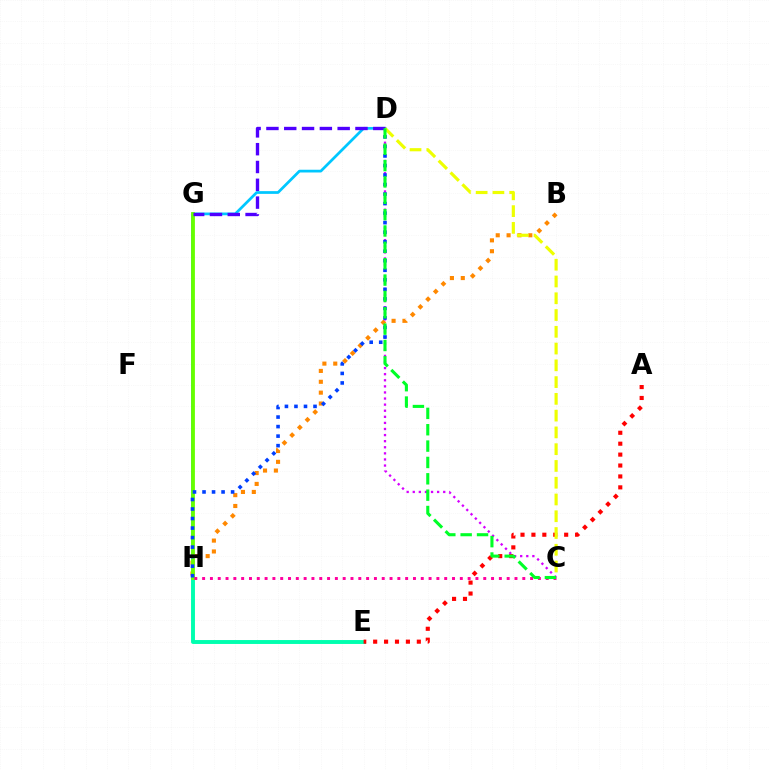{('D', 'H'): [{'color': '#00c7ff', 'line_style': 'solid', 'thickness': 1.97}, {'color': '#003fff', 'line_style': 'dotted', 'thickness': 2.59}], ('B', 'H'): [{'color': '#ff8800', 'line_style': 'dotted', 'thickness': 2.95}], ('E', 'H'): [{'color': '#00ffaf', 'line_style': 'solid', 'thickness': 2.82}], ('G', 'H'): [{'color': '#66ff00', 'line_style': 'solid', 'thickness': 2.75}], ('D', 'G'): [{'color': '#4f00ff', 'line_style': 'dashed', 'thickness': 2.42}], ('C', 'D'): [{'color': '#d600ff', 'line_style': 'dotted', 'thickness': 1.65}, {'color': '#eeff00', 'line_style': 'dashed', 'thickness': 2.28}, {'color': '#00ff27', 'line_style': 'dashed', 'thickness': 2.22}], ('A', 'E'): [{'color': '#ff0000', 'line_style': 'dotted', 'thickness': 2.97}], ('C', 'H'): [{'color': '#ff00a0', 'line_style': 'dotted', 'thickness': 2.12}]}